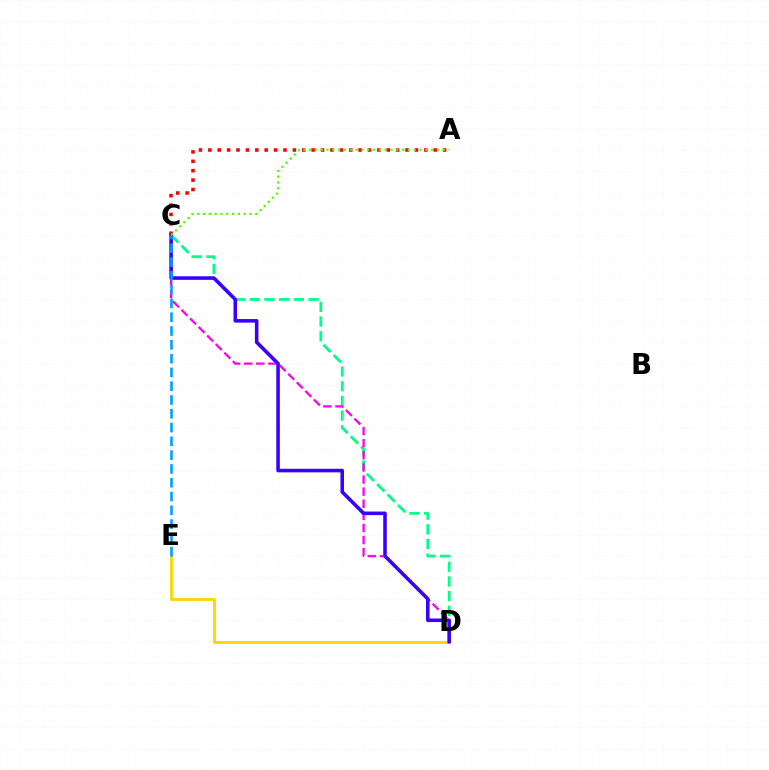{('C', 'D'): [{'color': '#00ff86', 'line_style': 'dashed', 'thickness': 2.0}, {'color': '#ff00ed', 'line_style': 'dashed', 'thickness': 1.65}, {'color': '#3700ff', 'line_style': 'solid', 'thickness': 2.57}], ('A', 'C'): [{'color': '#ff0000', 'line_style': 'dotted', 'thickness': 2.55}, {'color': '#4fff00', 'line_style': 'dotted', 'thickness': 1.58}], ('D', 'E'): [{'color': '#ffd500', 'line_style': 'solid', 'thickness': 2.03}], ('C', 'E'): [{'color': '#009eff', 'line_style': 'dashed', 'thickness': 1.87}]}